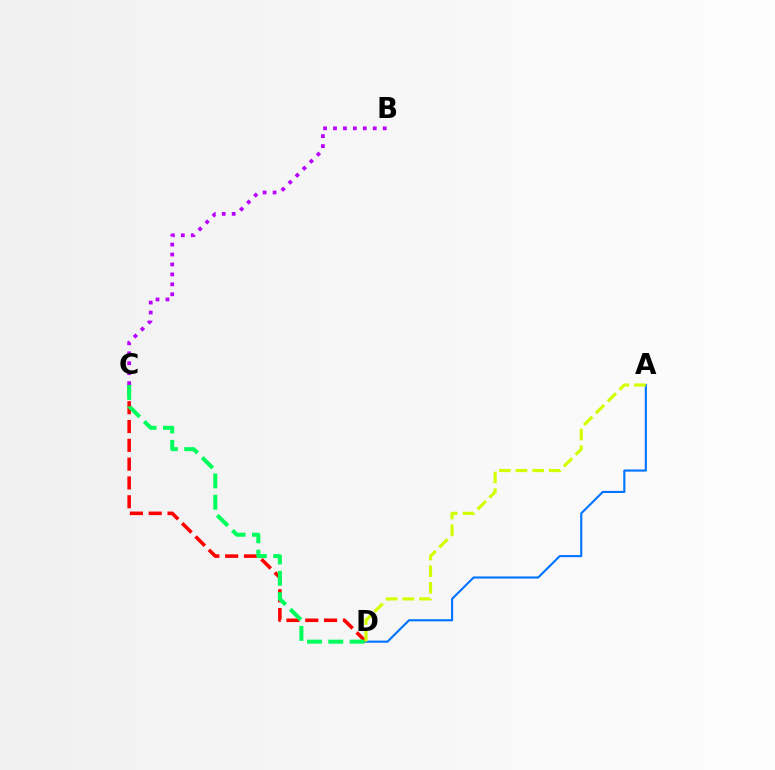{('C', 'D'): [{'color': '#ff0000', 'line_style': 'dashed', 'thickness': 2.56}, {'color': '#00ff5c', 'line_style': 'dashed', 'thickness': 2.9}], ('B', 'C'): [{'color': '#b900ff', 'line_style': 'dotted', 'thickness': 2.7}], ('A', 'D'): [{'color': '#0074ff', 'line_style': 'solid', 'thickness': 1.53}, {'color': '#d1ff00', 'line_style': 'dashed', 'thickness': 2.26}]}